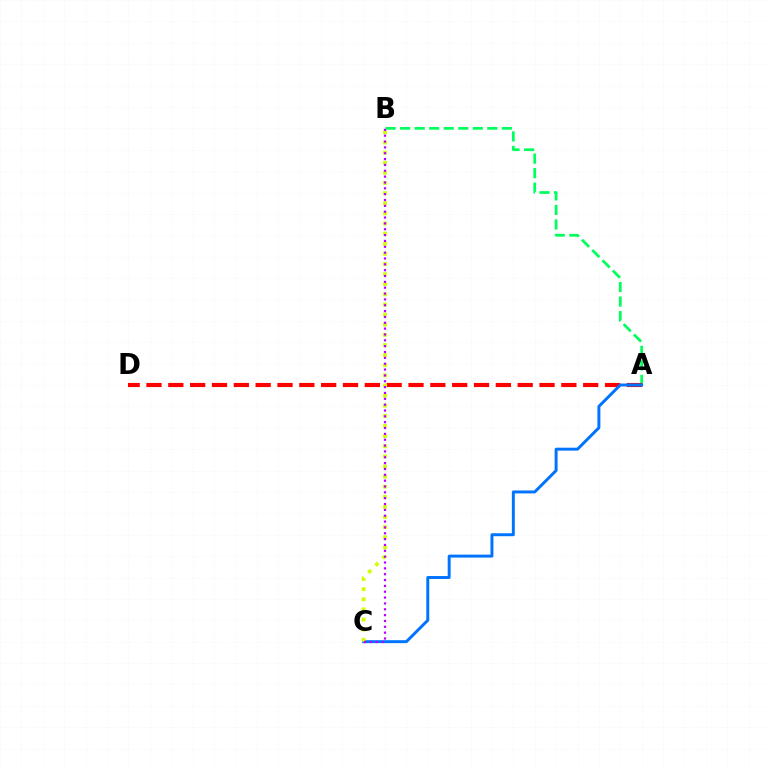{('A', 'B'): [{'color': '#00ff5c', 'line_style': 'dashed', 'thickness': 1.97}], ('A', 'D'): [{'color': '#ff0000', 'line_style': 'dashed', 'thickness': 2.97}], ('A', 'C'): [{'color': '#0074ff', 'line_style': 'solid', 'thickness': 2.13}], ('B', 'C'): [{'color': '#d1ff00', 'line_style': 'dotted', 'thickness': 2.75}, {'color': '#b900ff', 'line_style': 'dotted', 'thickness': 1.59}]}